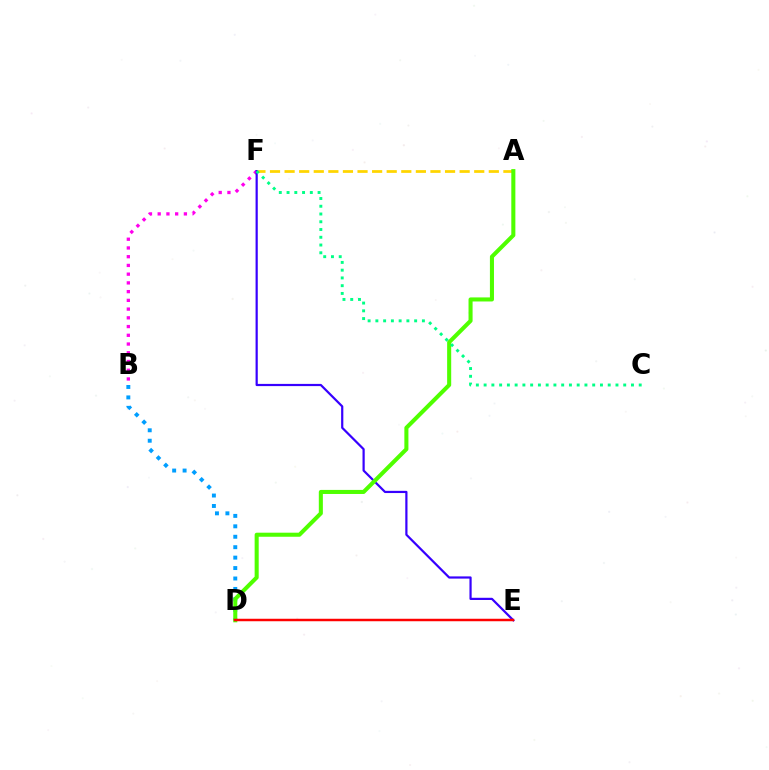{('B', 'F'): [{'color': '#ff00ed', 'line_style': 'dotted', 'thickness': 2.37}], ('A', 'F'): [{'color': '#ffd500', 'line_style': 'dashed', 'thickness': 1.98}], ('B', 'D'): [{'color': '#009eff', 'line_style': 'dotted', 'thickness': 2.84}], ('E', 'F'): [{'color': '#3700ff', 'line_style': 'solid', 'thickness': 1.59}], ('A', 'D'): [{'color': '#4fff00', 'line_style': 'solid', 'thickness': 2.92}], ('D', 'E'): [{'color': '#ff0000', 'line_style': 'solid', 'thickness': 1.78}], ('C', 'F'): [{'color': '#00ff86', 'line_style': 'dotted', 'thickness': 2.11}]}